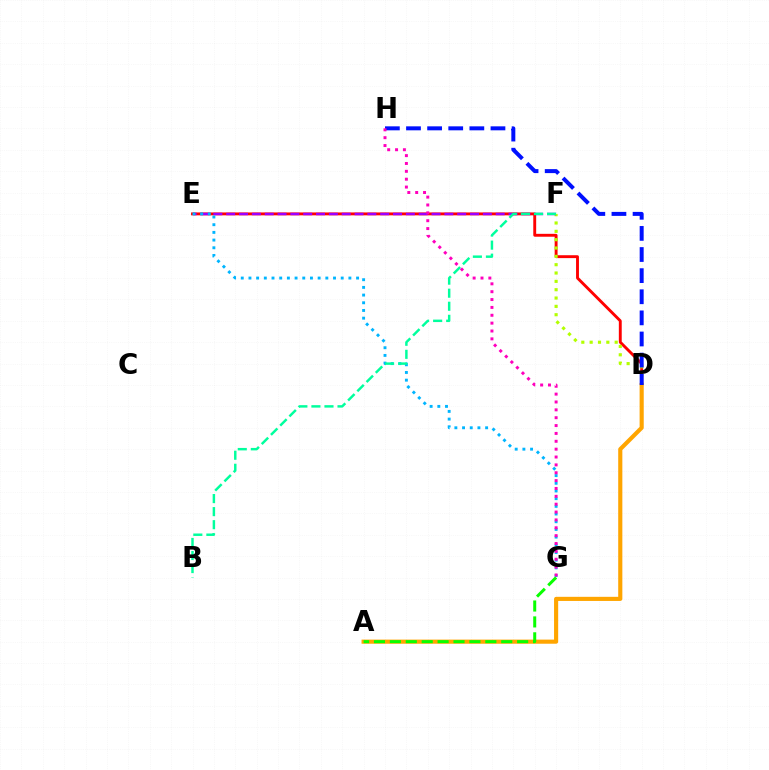{('D', 'E'): [{'color': '#ff0000', 'line_style': 'solid', 'thickness': 2.08}], ('D', 'F'): [{'color': '#b3ff00', 'line_style': 'dotted', 'thickness': 2.27}], ('E', 'F'): [{'color': '#9b00ff', 'line_style': 'dashed', 'thickness': 1.74}], ('A', 'D'): [{'color': '#ffa500', 'line_style': 'solid', 'thickness': 2.97}], ('E', 'G'): [{'color': '#00b5ff', 'line_style': 'dotted', 'thickness': 2.09}], ('B', 'F'): [{'color': '#00ff9d', 'line_style': 'dashed', 'thickness': 1.77}], ('A', 'G'): [{'color': '#08ff00', 'line_style': 'dashed', 'thickness': 2.16}], ('D', 'H'): [{'color': '#0010ff', 'line_style': 'dashed', 'thickness': 2.87}], ('G', 'H'): [{'color': '#ff00bd', 'line_style': 'dotted', 'thickness': 2.14}]}